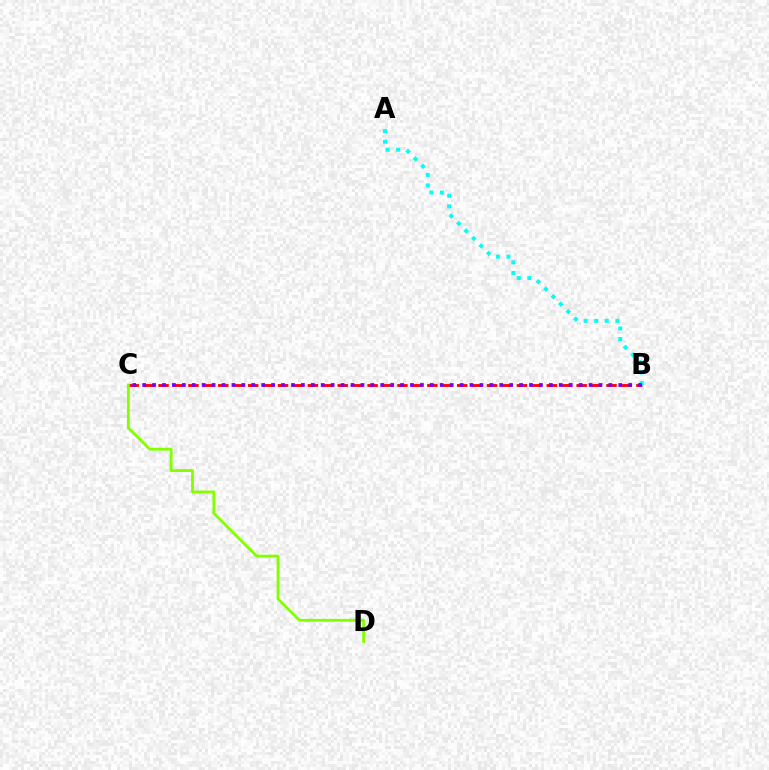{('B', 'C'): [{'color': '#ff0000', 'line_style': 'dashed', 'thickness': 2.03}, {'color': '#7200ff', 'line_style': 'dotted', 'thickness': 2.7}], ('A', 'B'): [{'color': '#00fff6', 'line_style': 'dotted', 'thickness': 2.87}], ('C', 'D'): [{'color': '#84ff00', 'line_style': 'solid', 'thickness': 2.05}]}